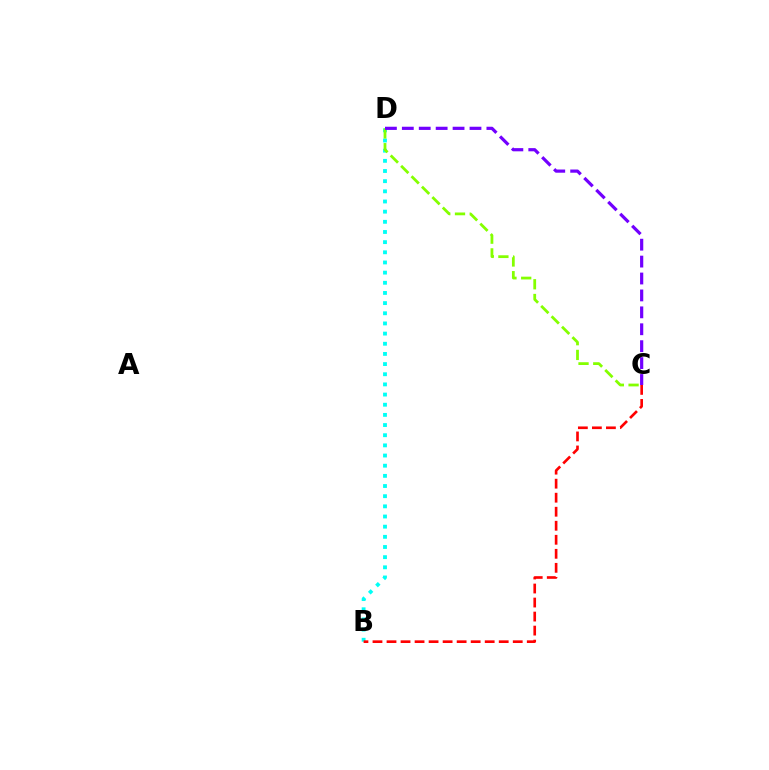{('B', 'D'): [{'color': '#00fff6', 'line_style': 'dotted', 'thickness': 2.76}], ('B', 'C'): [{'color': '#ff0000', 'line_style': 'dashed', 'thickness': 1.91}], ('C', 'D'): [{'color': '#84ff00', 'line_style': 'dashed', 'thickness': 2.0}, {'color': '#7200ff', 'line_style': 'dashed', 'thickness': 2.3}]}